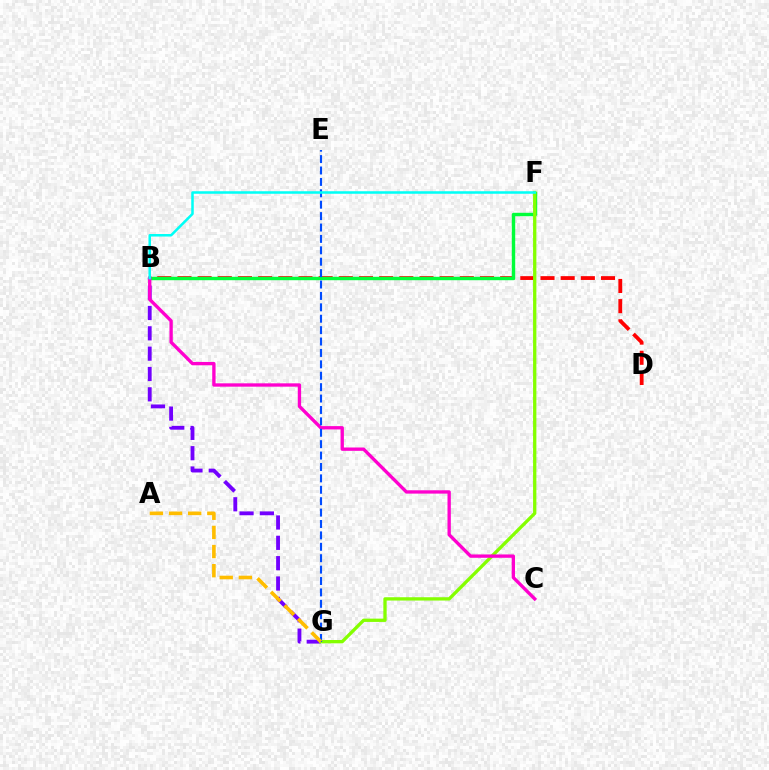{('B', 'G'): [{'color': '#7200ff', 'line_style': 'dashed', 'thickness': 2.76}], ('B', 'D'): [{'color': '#ff0000', 'line_style': 'dashed', 'thickness': 2.74}], ('B', 'F'): [{'color': '#00ff39', 'line_style': 'solid', 'thickness': 2.46}, {'color': '#00fff6', 'line_style': 'solid', 'thickness': 1.82}], ('F', 'G'): [{'color': '#84ff00', 'line_style': 'solid', 'thickness': 2.38}], ('B', 'C'): [{'color': '#ff00cf', 'line_style': 'solid', 'thickness': 2.4}], ('E', 'G'): [{'color': '#004bff', 'line_style': 'dashed', 'thickness': 1.55}], ('A', 'G'): [{'color': '#ffbd00', 'line_style': 'dashed', 'thickness': 2.6}]}